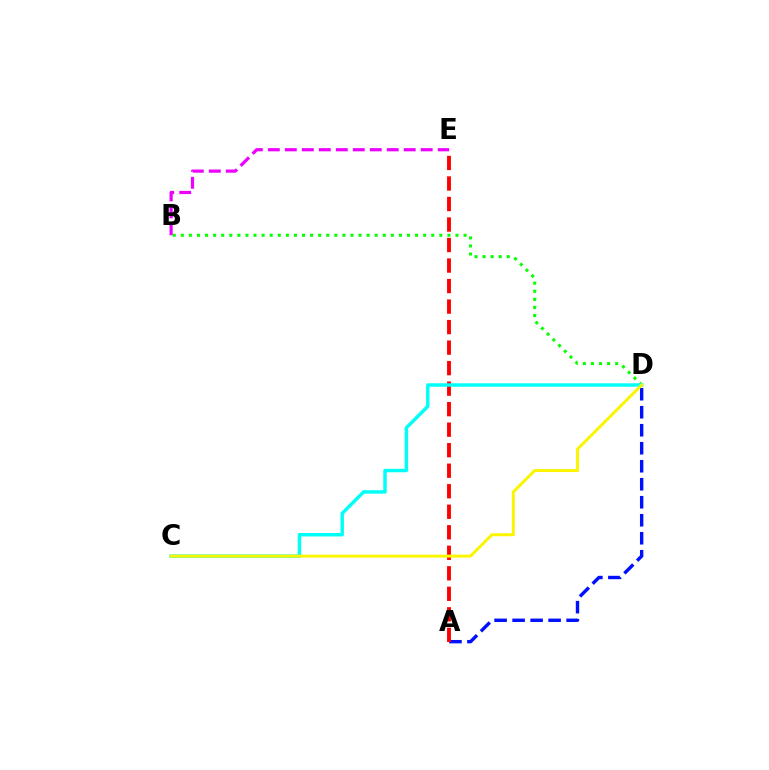{('A', 'D'): [{'color': '#0010ff', 'line_style': 'dashed', 'thickness': 2.45}], ('B', 'D'): [{'color': '#08ff00', 'line_style': 'dotted', 'thickness': 2.19}], ('A', 'E'): [{'color': '#ff0000', 'line_style': 'dashed', 'thickness': 2.79}], ('B', 'E'): [{'color': '#ee00ff', 'line_style': 'dashed', 'thickness': 2.31}], ('C', 'D'): [{'color': '#00fff6', 'line_style': 'solid', 'thickness': 2.48}, {'color': '#fcf500', 'line_style': 'solid', 'thickness': 2.14}]}